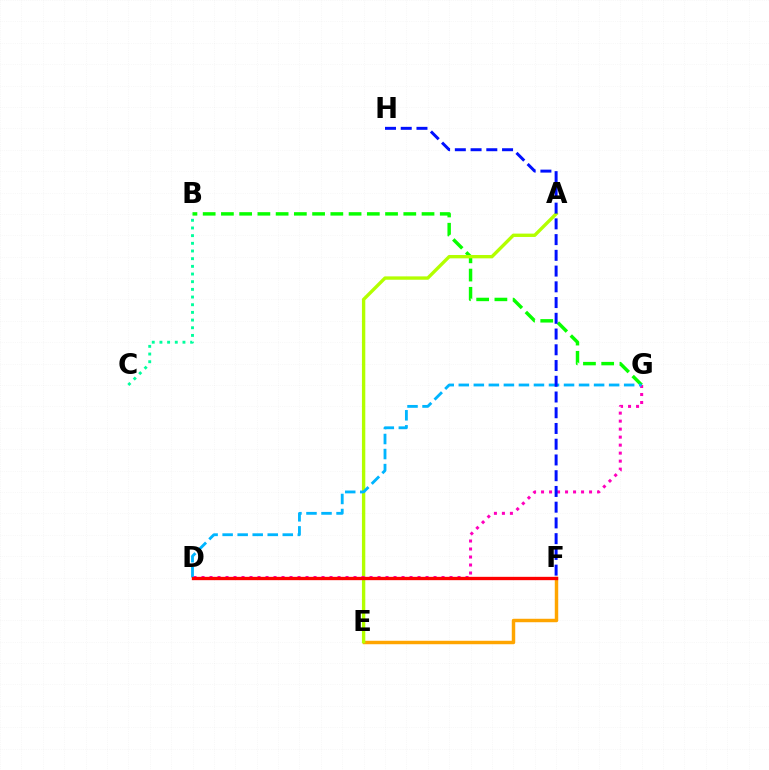{('B', 'G'): [{'color': '#08ff00', 'line_style': 'dashed', 'thickness': 2.48}], ('E', 'F'): [{'color': '#ffa500', 'line_style': 'solid', 'thickness': 2.49}], ('A', 'E'): [{'color': '#b3ff00', 'line_style': 'solid', 'thickness': 2.42}], ('D', 'G'): [{'color': '#ff00bd', 'line_style': 'dotted', 'thickness': 2.17}, {'color': '#00b5ff', 'line_style': 'dashed', 'thickness': 2.04}], ('B', 'C'): [{'color': '#00ff9d', 'line_style': 'dotted', 'thickness': 2.09}], ('F', 'H'): [{'color': '#0010ff', 'line_style': 'dashed', 'thickness': 2.14}], ('D', 'F'): [{'color': '#9b00ff', 'line_style': 'dotted', 'thickness': 2.07}, {'color': '#ff0000', 'line_style': 'solid', 'thickness': 2.4}]}